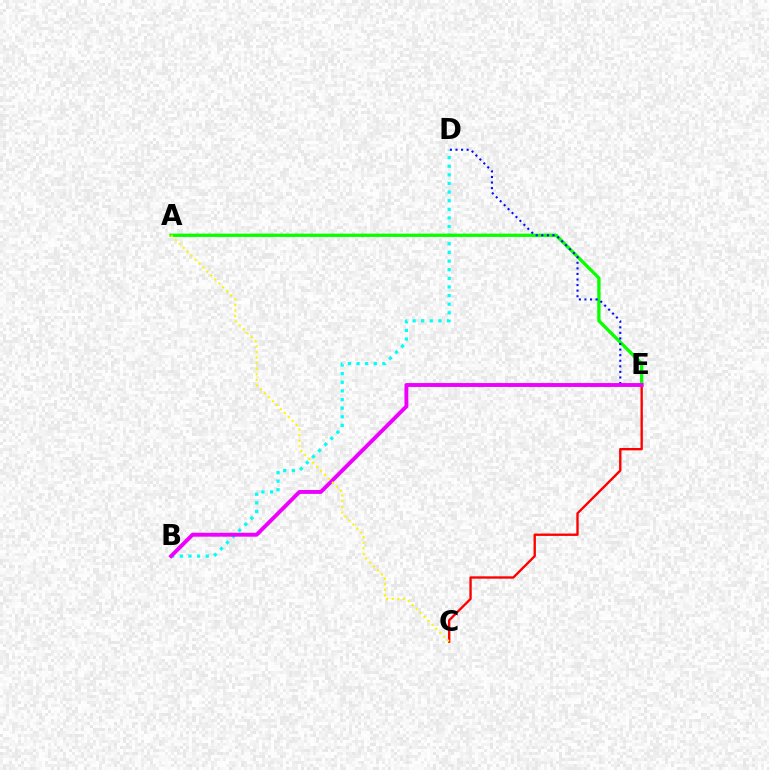{('B', 'D'): [{'color': '#00fff6', 'line_style': 'dotted', 'thickness': 2.34}], ('C', 'E'): [{'color': '#ff0000', 'line_style': 'solid', 'thickness': 1.69}], ('A', 'E'): [{'color': '#08ff00', 'line_style': 'solid', 'thickness': 2.37}], ('D', 'E'): [{'color': '#0010ff', 'line_style': 'dotted', 'thickness': 1.51}], ('B', 'E'): [{'color': '#ee00ff', 'line_style': 'solid', 'thickness': 2.8}], ('A', 'C'): [{'color': '#fcf500', 'line_style': 'dotted', 'thickness': 1.52}]}